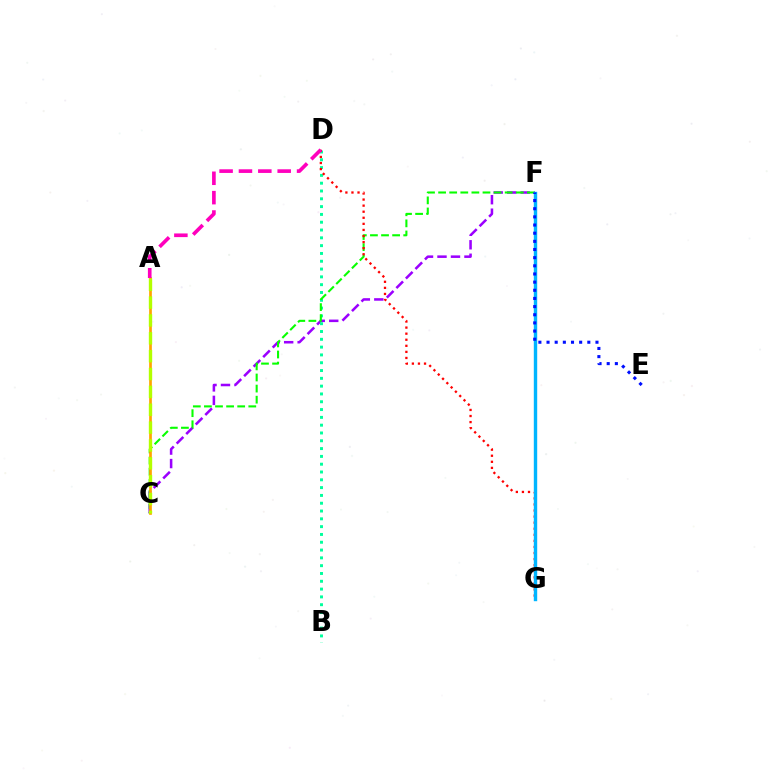{('C', 'F'): [{'color': '#9b00ff', 'line_style': 'dashed', 'thickness': 1.83}, {'color': '#08ff00', 'line_style': 'dashed', 'thickness': 1.51}], ('B', 'D'): [{'color': '#00ff9d', 'line_style': 'dotted', 'thickness': 2.12}], ('D', 'G'): [{'color': '#ff0000', 'line_style': 'dotted', 'thickness': 1.65}], ('A', 'C'): [{'color': '#ffa500', 'line_style': 'solid', 'thickness': 1.94}, {'color': '#b3ff00', 'line_style': 'dashed', 'thickness': 2.43}], ('A', 'D'): [{'color': '#ff00bd', 'line_style': 'dashed', 'thickness': 2.63}], ('F', 'G'): [{'color': '#00b5ff', 'line_style': 'solid', 'thickness': 2.45}], ('E', 'F'): [{'color': '#0010ff', 'line_style': 'dotted', 'thickness': 2.22}]}